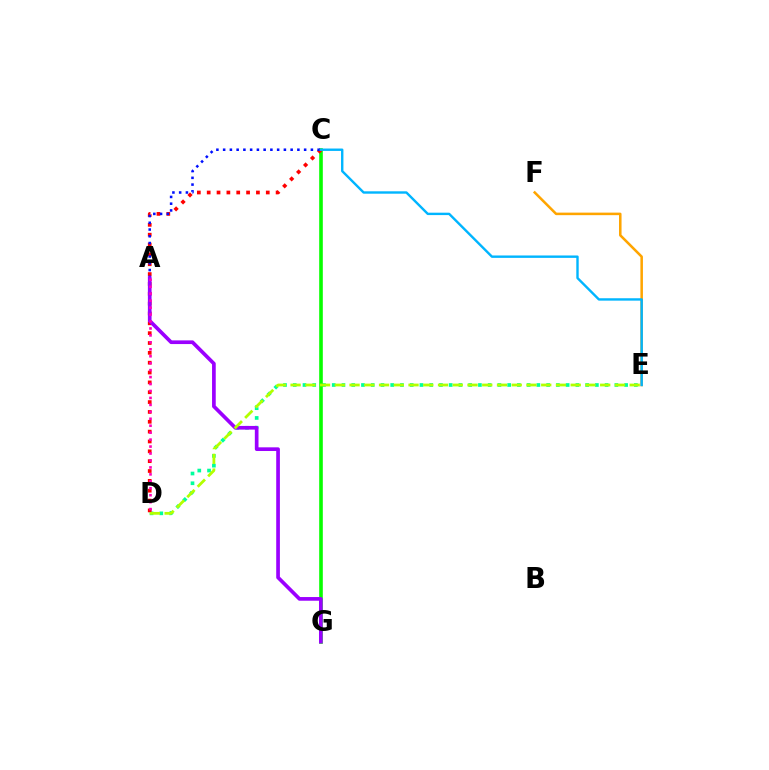{('D', 'E'): [{'color': '#00ff9d', 'line_style': 'dotted', 'thickness': 2.65}, {'color': '#b3ff00', 'line_style': 'dashed', 'thickness': 2.0}], ('C', 'G'): [{'color': '#08ff00', 'line_style': 'solid', 'thickness': 2.6}], ('C', 'D'): [{'color': '#ff0000', 'line_style': 'dotted', 'thickness': 2.68}], ('A', 'C'): [{'color': '#0010ff', 'line_style': 'dotted', 'thickness': 1.83}], ('A', 'G'): [{'color': '#9b00ff', 'line_style': 'solid', 'thickness': 2.65}], ('E', 'F'): [{'color': '#ffa500', 'line_style': 'solid', 'thickness': 1.83}], ('C', 'E'): [{'color': '#00b5ff', 'line_style': 'solid', 'thickness': 1.73}], ('A', 'D'): [{'color': '#ff00bd', 'line_style': 'dotted', 'thickness': 1.89}]}